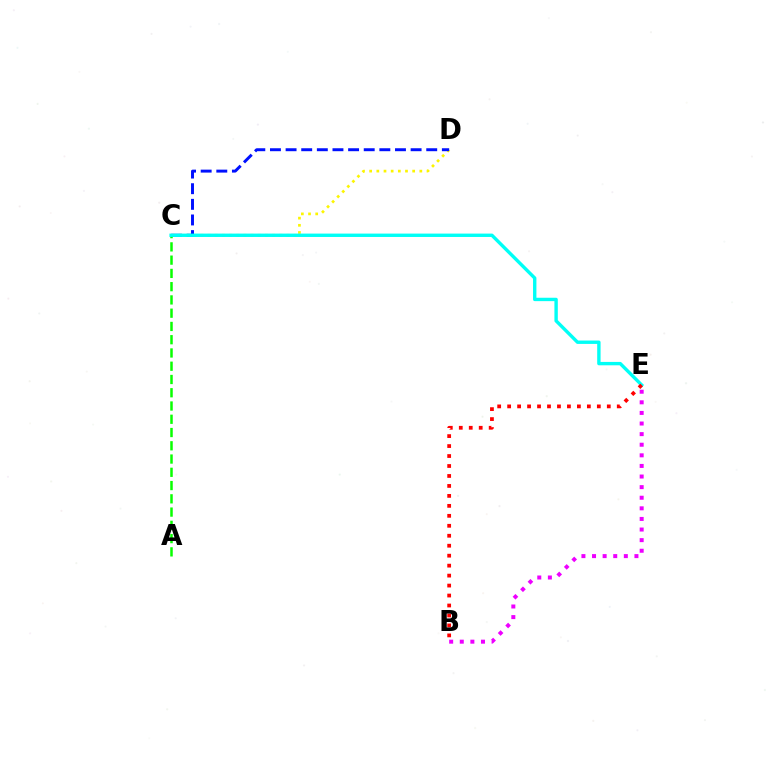{('B', 'E'): [{'color': '#ee00ff', 'line_style': 'dotted', 'thickness': 2.88}, {'color': '#ff0000', 'line_style': 'dotted', 'thickness': 2.71}], ('C', 'D'): [{'color': '#fcf500', 'line_style': 'dotted', 'thickness': 1.95}, {'color': '#0010ff', 'line_style': 'dashed', 'thickness': 2.12}], ('A', 'C'): [{'color': '#08ff00', 'line_style': 'dashed', 'thickness': 1.8}], ('C', 'E'): [{'color': '#00fff6', 'line_style': 'solid', 'thickness': 2.44}]}